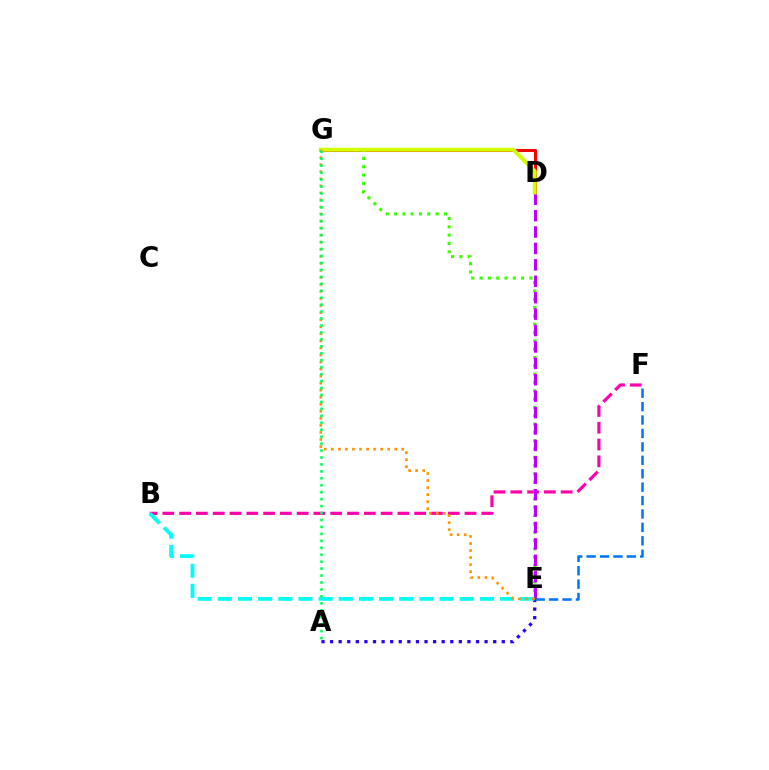{('D', 'G'): [{'color': '#ff0000', 'line_style': 'solid', 'thickness': 2.19}, {'color': '#d1ff00', 'line_style': 'solid', 'thickness': 2.86}], ('B', 'F'): [{'color': '#ff00ac', 'line_style': 'dashed', 'thickness': 2.28}], ('A', 'E'): [{'color': '#2500ff', 'line_style': 'dotted', 'thickness': 2.33}], ('B', 'E'): [{'color': '#00fff6', 'line_style': 'dashed', 'thickness': 2.74}], ('E', 'G'): [{'color': '#3dff00', 'line_style': 'dotted', 'thickness': 2.26}, {'color': '#ff9400', 'line_style': 'dotted', 'thickness': 1.91}], ('D', 'E'): [{'color': '#b900ff', 'line_style': 'dashed', 'thickness': 2.23}], ('E', 'F'): [{'color': '#0074ff', 'line_style': 'dashed', 'thickness': 1.82}], ('A', 'G'): [{'color': '#00ff5c', 'line_style': 'dotted', 'thickness': 1.89}]}